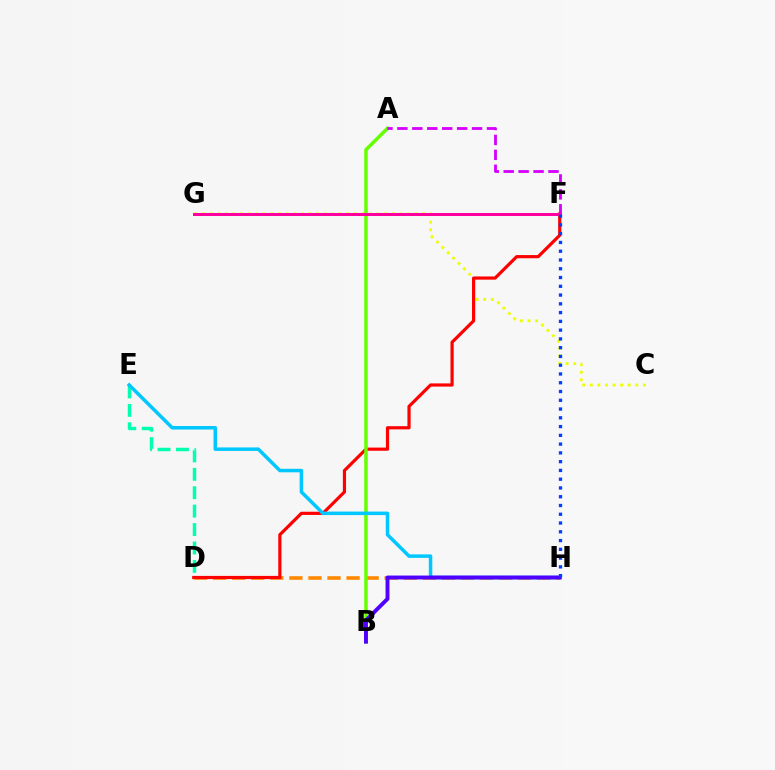{('D', 'H'): [{'color': '#ff8800', 'line_style': 'dashed', 'thickness': 2.59}], ('C', 'G'): [{'color': '#eeff00', 'line_style': 'dotted', 'thickness': 2.06}], ('D', 'F'): [{'color': '#ff0000', 'line_style': 'solid', 'thickness': 2.29}], ('F', 'G'): [{'color': '#00ff27', 'line_style': 'dashed', 'thickness': 1.94}, {'color': '#ff00a0', 'line_style': 'solid', 'thickness': 2.15}], ('D', 'E'): [{'color': '#00ffaf', 'line_style': 'dashed', 'thickness': 2.5}], ('A', 'B'): [{'color': '#66ff00', 'line_style': 'solid', 'thickness': 2.52}], ('E', 'H'): [{'color': '#00c7ff', 'line_style': 'solid', 'thickness': 2.52}], ('A', 'F'): [{'color': '#d600ff', 'line_style': 'dashed', 'thickness': 2.03}], ('B', 'H'): [{'color': '#4f00ff', 'line_style': 'solid', 'thickness': 2.81}], ('F', 'H'): [{'color': '#003fff', 'line_style': 'dotted', 'thickness': 2.38}]}